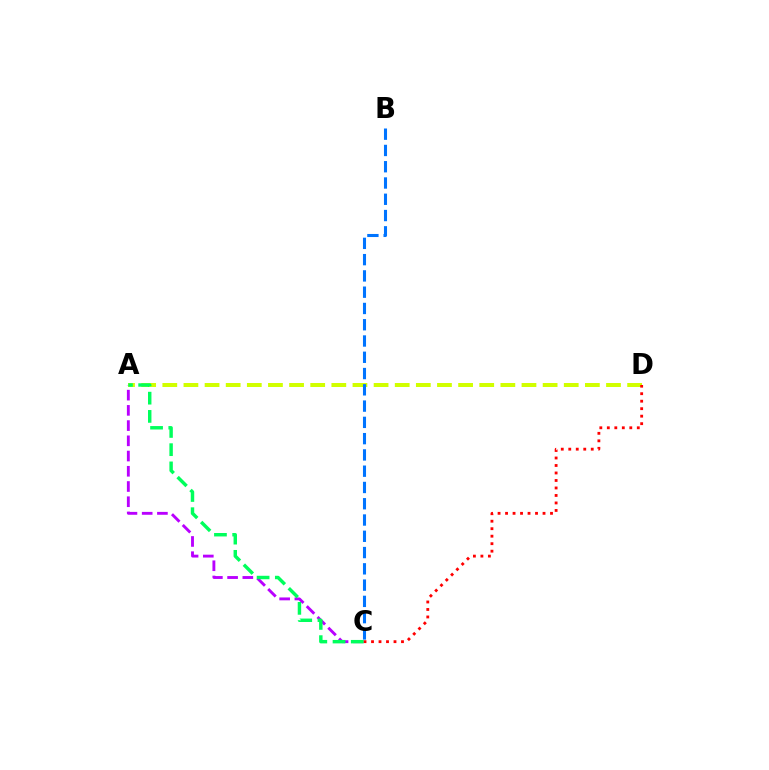{('A', 'C'): [{'color': '#b900ff', 'line_style': 'dashed', 'thickness': 2.07}, {'color': '#00ff5c', 'line_style': 'dashed', 'thickness': 2.48}], ('A', 'D'): [{'color': '#d1ff00', 'line_style': 'dashed', 'thickness': 2.87}], ('C', 'D'): [{'color': '#ff0000', 'line_style': 'dotted', 'thickness': 2.04}], ('B', 'C'): [{'color': '#0074ff', 'line_style': 'dashed', 'thickness': 2.21}]}